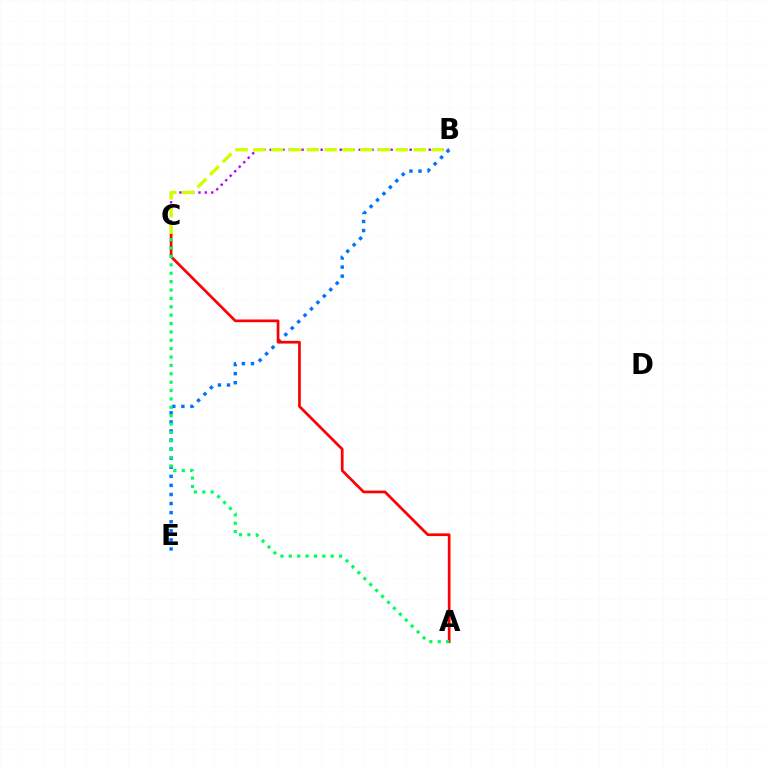{('B', 'C'): [{'color': '#b900ff', 'line_style': 'dotted', 'thickness': 1.73}, {'color': '#d1ff00', 'line_style': 'dashed', 'thickness': 2.42}], ('B', 'E'): [{'color': '#0074ff', 'line_style': 'dotted', 'thickness': 2.47}], ('A', 'C'): [{'color': '#ff0000', 'line_style': 'solid', 'thickness': 1.95}, {'color': '#00ff5c', 'line_style': 'dotted', 'thickness': 2.28}]}